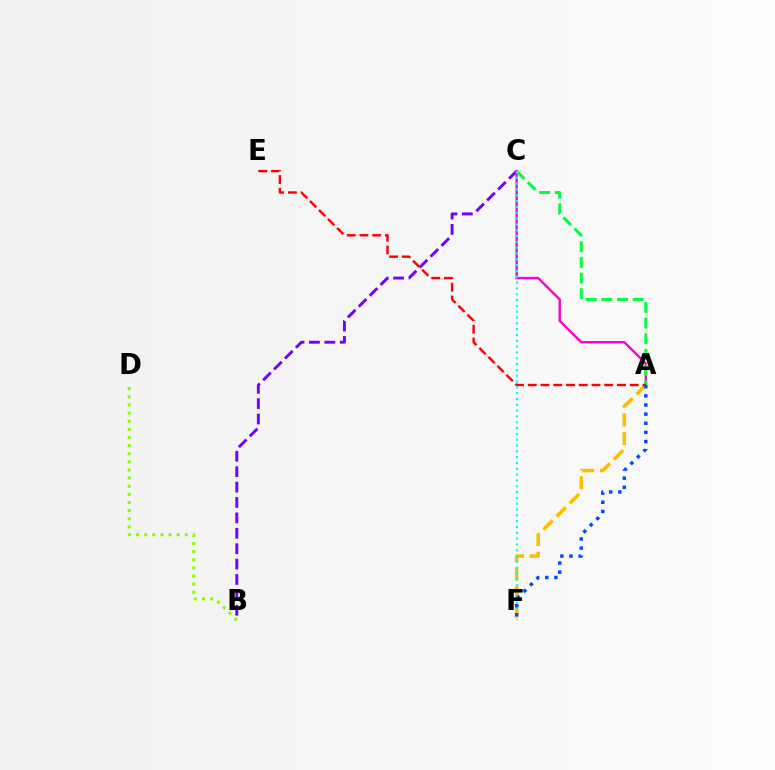{('A', 'F'): [{'color': '#ffbd00', 'line_style': 'dashed', 'thickness': 2.54}, {'color': '#004bff', 'line_style': 'dotted', 'thickness': 2.48}], ('B', 'C'): [{'color': '#7200ff', 'line_style': 'dashed', 'thickness': 2.09}], ('A', 'C'): [{'color': '#ff00cf', 'line_style': 'solid', 'thickness': 1.73}, {'color': '#00ff39', 'line_style': 'dashed', 'thickness': 2.13}], ('A', 'E'): [{'color': '#ff0000', 'line_style': 'dashed', 'thickness': 1.73}], ('C', 'F'): [{'color': '#00fff6', 'line_style': 'dotted', 'thickness': 1.58}], ('B', 'D'): [{'color': '#84ff00', 'line_style': 'dotted', 'thickness': 2.21}]}